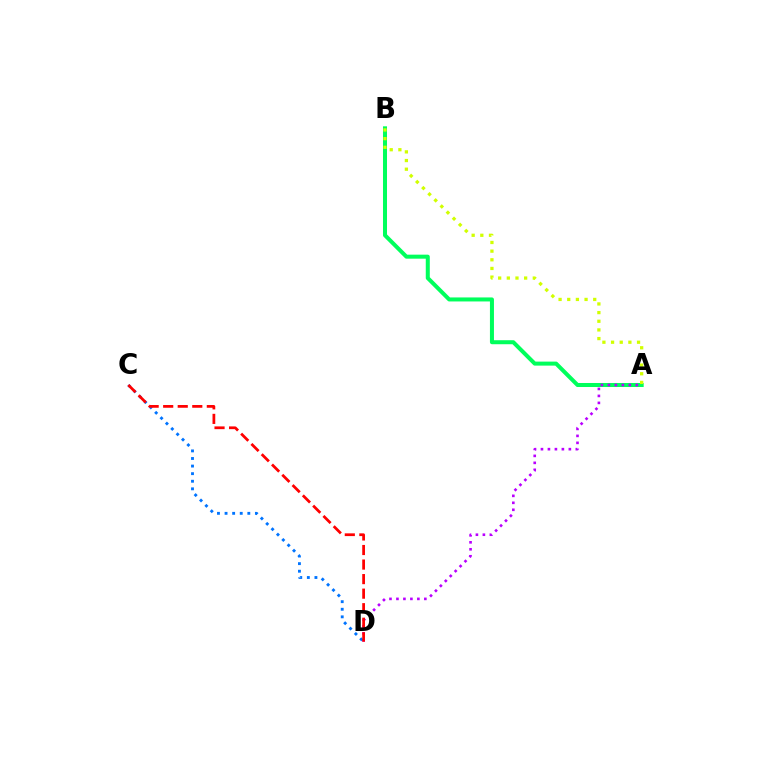{('A', 'B'): [{'color': '#00ff5c', 'line_style': 'solid', 'thickness': 2.89}, {'color': '#d1ff00', 'line_style': 'dotted', 'thickness': 2.35}], ('A', 'D'): [{'color': '#b900ff', 'line_style': 'dotted', 'thickness': 1.9}], ('C', 'D'): [{'color': '#0074ff', 'line_style': 'dotted', 'thickness': 2.06}, {'color': '#ff0000', 'line_style': 'dashed', 'thickness': 1.98}]}